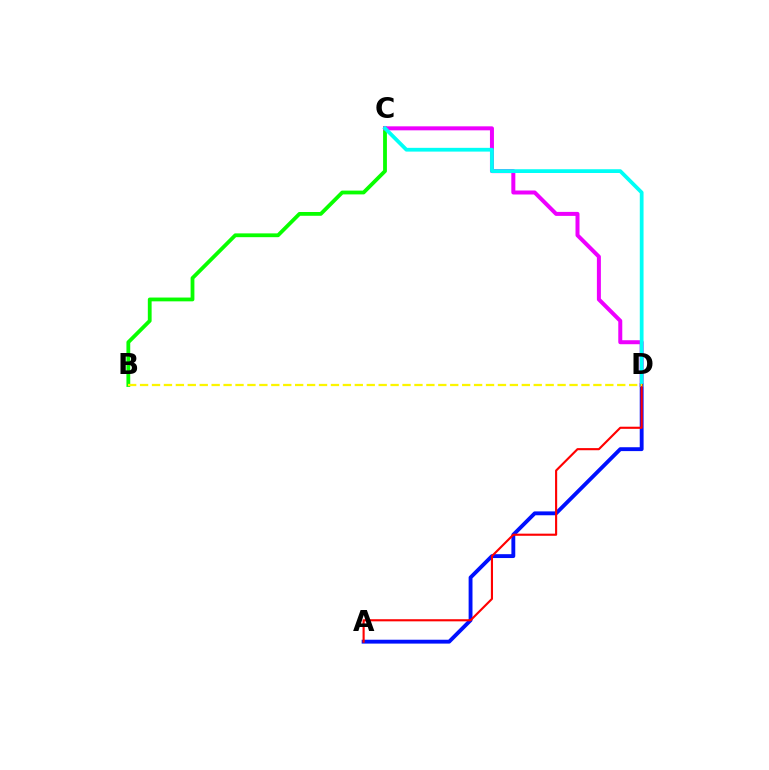{('B', 'C'): [{'color': '#08ff00', 'line_style': 'solid', 'thickness': 2.73}], ('A', 'D'): [{'color': '#0010ff', 'line_style': 'solid', 'thickness': 2.78}, {'color': '#ff0000', 'line_style': 'solid', 'thickness': 1.53}], ('C', 'D'): [{'color': '#ee00ff', 'line_style': 'solid', 'thickness': 2.88}, {'color': '#00fff6', 'line_style': 'solid', 'thickness': 2.71}], ('B', 'D'): [{'color': '#fcf500', 'line_style': 'dashed', 'thickness': 1.62}]}